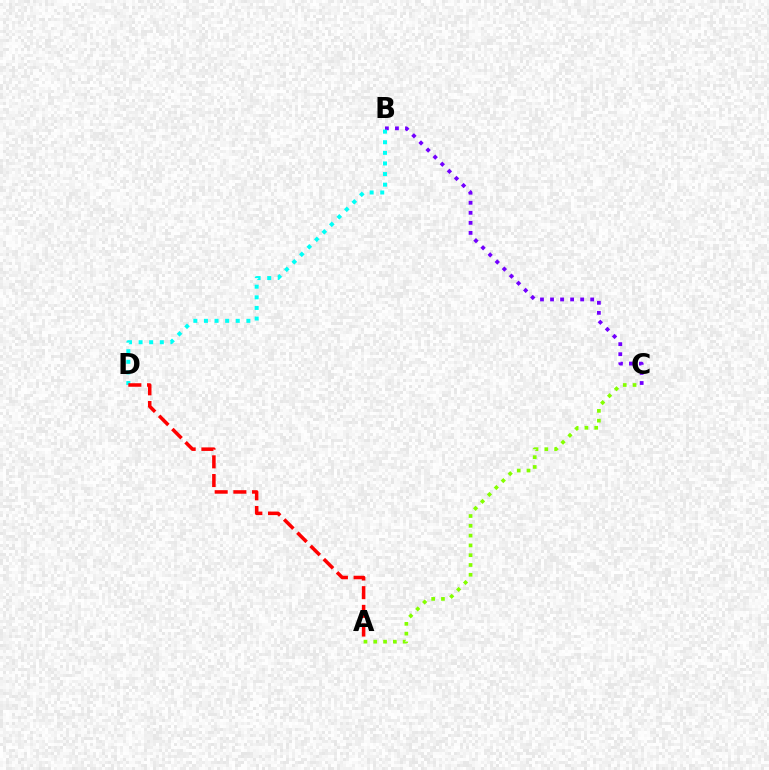{('A', 'C'): [{'color': '#84ff00', 'line_style': 'dotted', 'thickness': 2.66}], ('B', 'C'): [{'color': '#7200ff', 'line_style': 'dotted', 'thickness': 2.73}], ('B', 'D'): [{'color': '#00fff6', 'line_style': 'dotted', 'thickness': 2.88}], ('A', 'D'): [{'color': '#ff0000', 'line_style': 'dashed', 'thickness': 2.54}]}